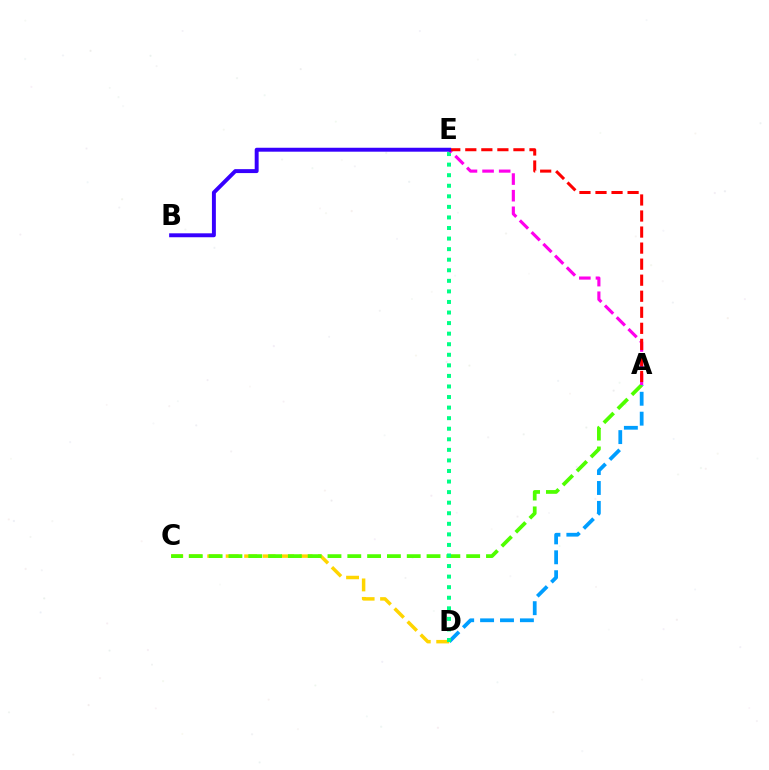{('A', 'D'): [{'color': '#009eff', 'line_style': 'dashed', 'thickness': 2.71}], ('C', 'D'): [{'color': '#ffd500', 'line_style': 'dashed', 'thickness': 2.51}], ('A', 'C'): [{'color': '#4fff00', 'line_style': 'dashed', 'thickness': 2.69}], ('D', 'E'): [{'color': '#00ff86', 'line_style': 'dotted', 'thickness': 2.87}], ('A', 'E'): [{'color': '#ff00ed', 'line_style': 'dashed', 'thickness': 2.26}, {'color': '#ff0000', 'line_style': 'dashed', 'thickness': 2.18}], ('B', 'E'): [{'color': '#3700ff', 'line_style': 'solid', 'thickness': 2.83}]}